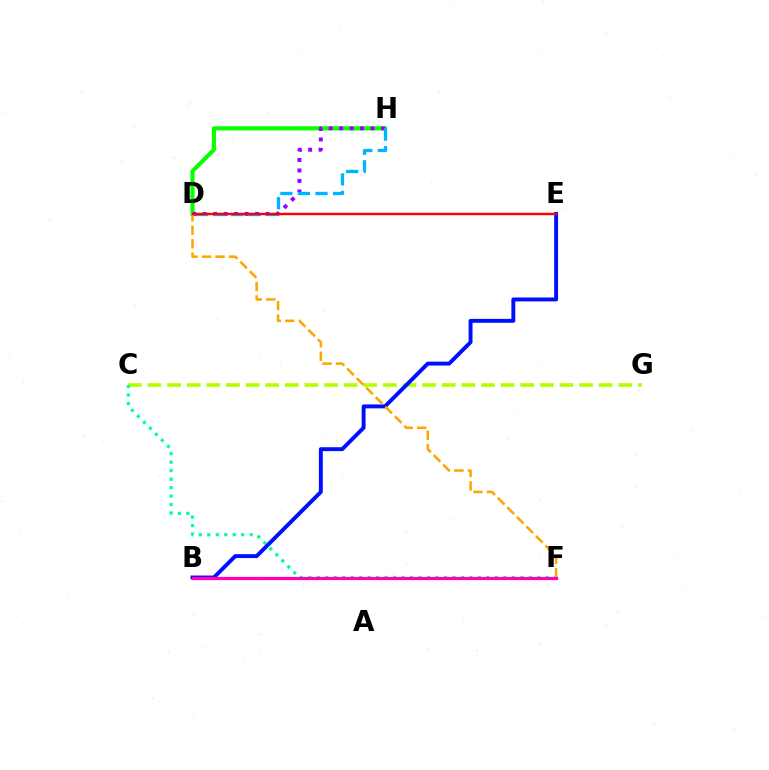{('C', 'G'): [{'color': '#b3ff00', 'line_style': 'dashed', 'thickness': 2.66}], ('B', 'E'): [{'color': '#0010ff', 'line_style': 'solid', 'thickness': 2.82}], ('D', 'H'): [{'color': '#08ff00', 'line_style': 'solid', 'thickness': 2.98}, {'color': '#9b00ff', 'line_style': 'dotted', 'thickness': 2.85}, {'color': '#00b5ff', 'line_style': 'dashed', 'thickness': 2.38}], ('C', 'F'): [{'color': '#00ff9d', 'line_style': 'dotted', 'thickness': 2.3}], ('D', 'F'): [{'color': '#ffa500', 'line_style': 'dashed', 'thickness': 1.83}], ('B', 'F'): [{'color': '#ff00bd', 'line_style': 'solid', 'thickness': 2.31}], ('D', 'E'): [{'color': '#ff0000', 'line_style': 'solid', 'thickness': 1.74}]}